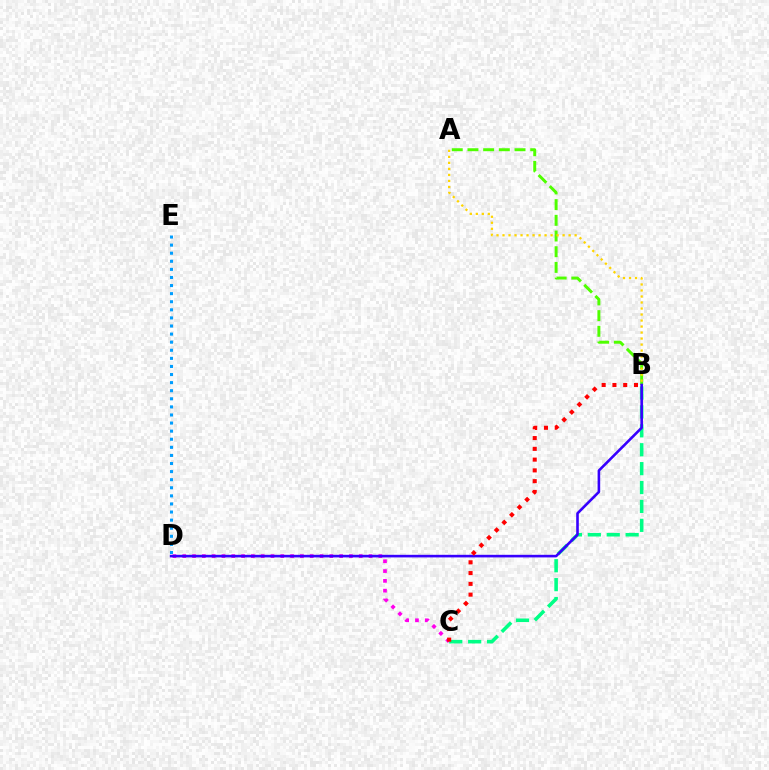{('C', 'D'): [{'color': '#ff00ed', 'line_style': 'dotted', 'thickness': 2.66}], ('A', 'B'): [{'color': '#4fff00', 'line_style': 'dashed', 'thickness': 2.13}, {'color': '#ffd500', 'line_style': 'dotted', 'thickness': 1.63}], ('B', 'C'): [{'color': '#00ff86', 'line_style': 'dashed', 'thickness': 2.57}, {'color': '#ff0000', 'line_style': 'dotted', 'thickness': 2.93}], ('B', 'D'): [{'color': '#3700ff', 'line_style': 'solid', 'thickness': 1.87}], ('D', 'E'): [{'color': '#009eff', 'line_style': 'dotted', 'thickness': 2.2}]}